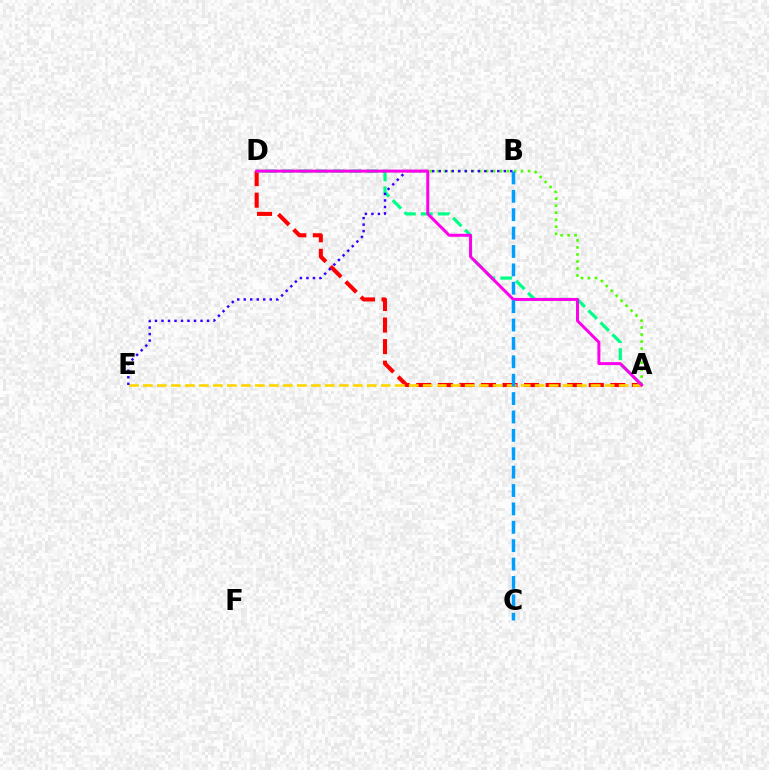{('A', 'D'): [{'color': '#4fff00', 'line_style': 'dotted', 'thickness': 1.91}, {'color': '#ff0000', 'line_style': 'dashed', 'thickness': 2.93}, {'color': '#00ff86', 'line_style': 'dashed', 'thickness': 2.3}, {'color': '#ff00ed', 'line_style': 'solid', 'thickness': 2.15}], ('A', 'E'): [{'color': '#ffd500', 'line_style': 'dashed', 'thickness': 1.9}], ('B', 'E'): [{'color': '#3700ff', 'line_style': 'dotted', 'thickness': 1.77}], ('B', 'C'): [{'color': '#009eff', 'line_style': 'dashed', 'thickness': 2.5}]}